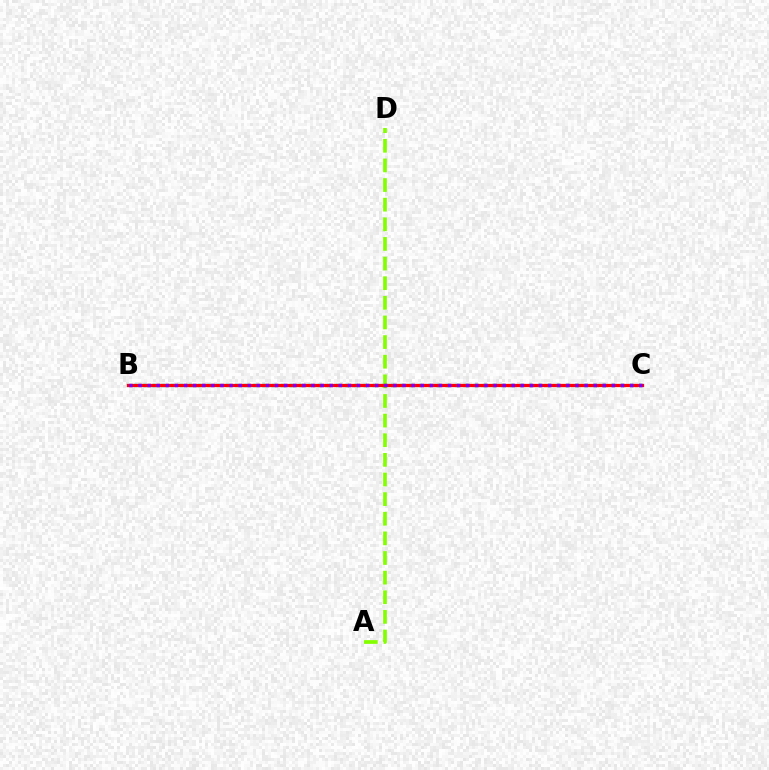{('B', 'C'): [{'color': '#00fff6', 'line_style': 'dotted', 'thickness': 2.49}, {'color': '#ff0000', 'line_style': 'solid', 'thickness': 2.36}, {'color': '#7200ff', 'line_style': 'dotted', 'thickness': 2.47}], ('A', 'D'): [{'color': '#84ff00', 'line_style': 'dashed', 'thickness': 2.67}]}